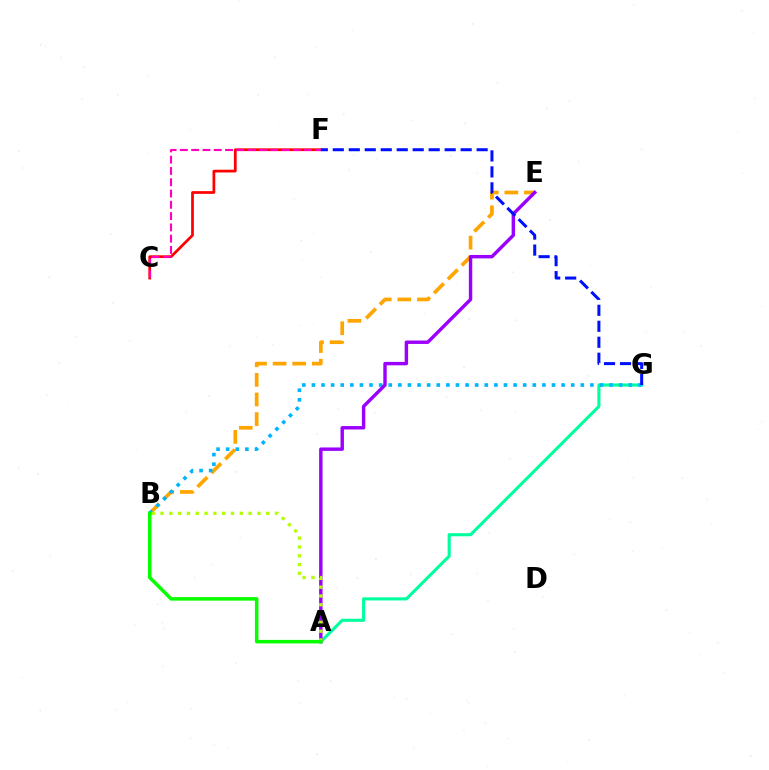{('C', 'F'): [{'color': '#ff0000', 'line_style': 'solid', 'thickness': 1.97}, {'color': '#ff00bd', 'line_style': 'dashed', 'thickness': 1.53}], ('A', 'G'): [{'color': '#00ff9d', 'line_style': 'solid', 'thickness': 2.24}], ('B', 'E'): [{'color': '#ffa500', 'line_style': 'dashed', 'thickness': 2.66}], ('B', 'G'): [{'color': '#00b5ff', 'line_style': 'dotted', 'thickness': 2.61}], ('A', 'E'): [{'color': '#9b00ff', 'line_style': 'solid', 'thickness': 2.46}], ('A', 'B'): [{'color': '#b3ff00', 'line_style': 'dotted', 'thickness': 2.39}, {'color': '#08ff00', 'line_style': 'solid', 'thickness': 2.53}], ('F', 'G'): [{'color': '#0010ff', 'line_style': 'dashed', 'thickness': 2.17}]}